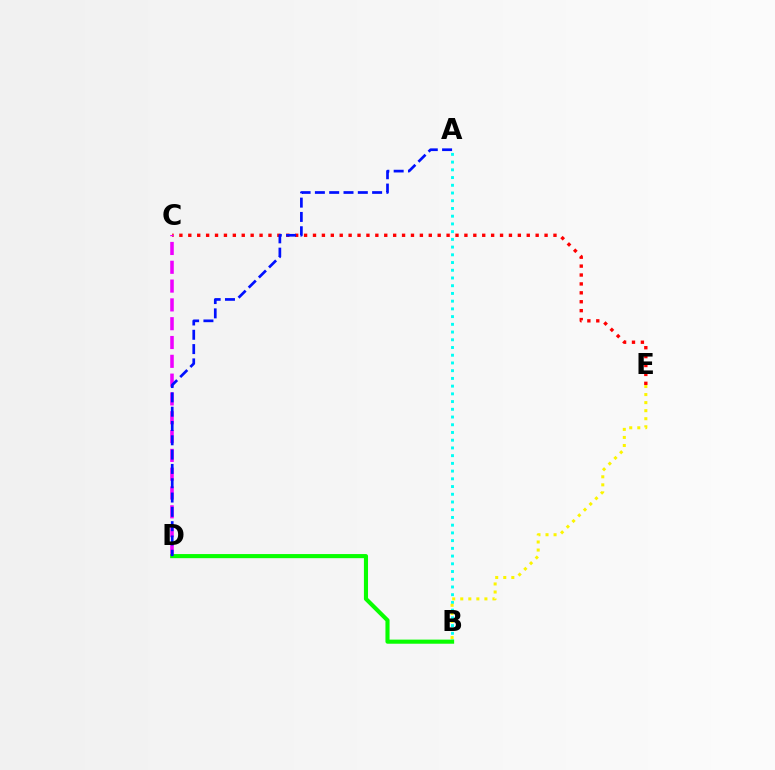{('A', 'B'): [{'color': '#00fff6', 'line_style': 'dotted', 'thickness': 2.1}], ('C', 'E'): [{'color': '#ff0000', 'line_style': 'dotted', 'thickness': 2.42}], ('B', 'E'): [{'color': '#fcf500', 'line_style': 'dotted', 'thickness': 2.19}], ('C', 'D'): [{'color': '#ee00ff', 'line_style': 'dashed', 'thickness': 2.56}], ('B', 'D'): [{'color': '#08ff00', 'line_style': 'solid', 'thickness': 2.96}], ('A', 'D'): [{'color': '#0010ff', 'line_style': 'dashed', 'thickness': 1.94}]}